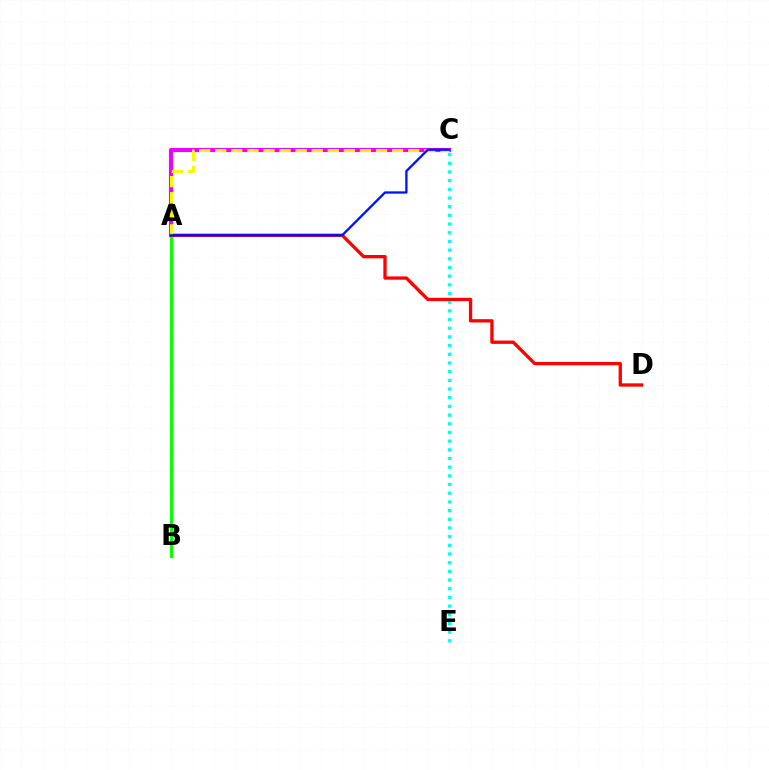{('A', 'B'): [{'color': '#08ff00', 'line_style': 'solid', 'thickness': 2.12}], ('A', 'C'): [{'color': '#ee00ff', 'line_style': 'solid', 'thickness': 2.98}, {'color': '#fcf500', 'line_style': 'dashed', 'thickness': 2.18}, {'color': '#0010ff', 'line_style': 'solid', 'thickness': 1.65}], ('C', 'E'): [{'color': '#00fff6', 'line_style': 'dotted', 'thickness': 2.36}], ('A', 'D'): [{'color': '#ff0000', 'line_style': 'solid', 'thickness': 2.38}]}